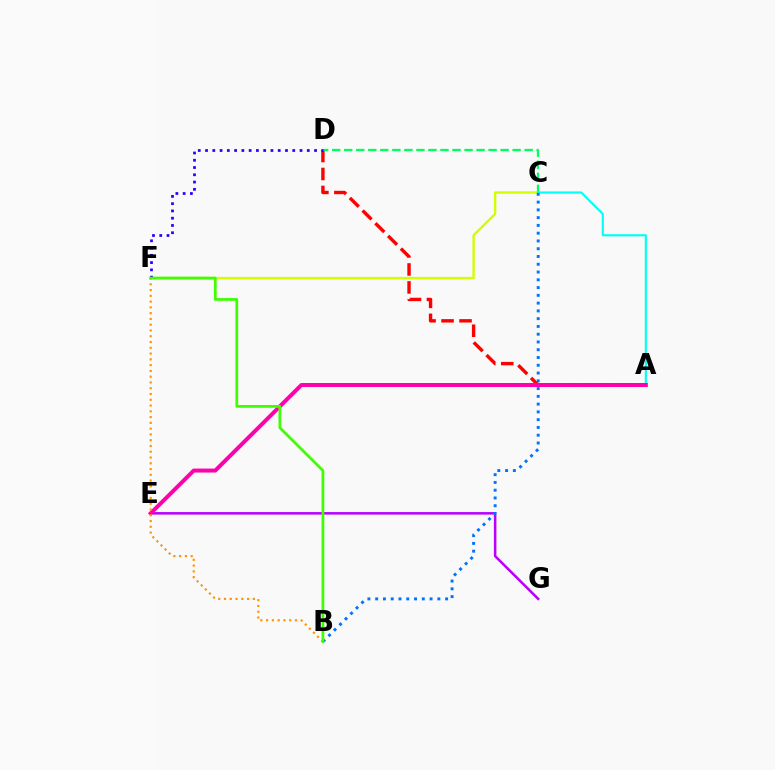{('C', 'F'): [{'color': '#d1ff00', 'line_style': 'solid', 'thickness': 1.71}], ('E', 'G'): [{'color': '#b900ff', 'line_style': 'solid', 'thickness': 1.81}], ('A', 'D'): [{'color': '#ff0000', 'line_style': 'dashed', 'thickness': 2.44}], ('C', 'D'): [{'color': '#00ff5c', 'line_style': 'dashed', 'thickness': 1.63}], ('D', 'F'): [{'color': '#2500ff', 'line_style': 'dotted', 'thickness': 1.97}], ('A', 'C'): [{'color': '#00fff6', 'line_style': 'solid', 'thickness': 1.54}], ('A', 'E'): [{'color': '#ff00ac', 'line_style': 'solid', 'thickness': 2.86}], ('B', 'C'): [{'color': '#0074ff', 'line_style': 'dotted', 'thickness': 2.11}], ('B', 'F'): [{'color': '#ff9400', 'line_style': 'dotted', 'thickness': 1.57}, {'color': '#3dff00', 'line_style': 'solid', 'thickness': 1.97}]}